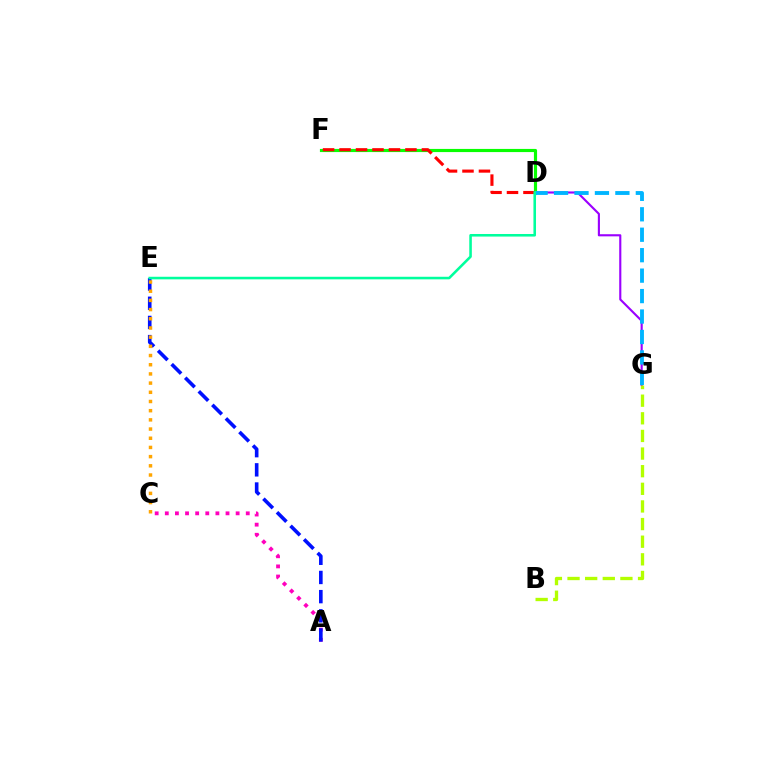{('D', 'F'): [{'color': '#08ff00', 'line_style': 'solid', 'thickness': 2.27}, {'color': '#ff0000', 'line_style': 'dashed', 'thickness': 2.24}], ('D', 'G'): [{'color': '#9b00ff', 'line_style': 'solid', 'thickness': 1.53}, {'color': '#00b5ff', 'line_style': 'dashed', 'thickness': 2.78}], ('A', 'C'): [{'color': '#ff00bd', 'line_style': 'dotted', 'thickness': 2.75}], ('A', 'E'): [{'color': '#0010ff', 'line_style': 'dashed', 'thickness': 2.6}], ('B', 'G'): [{'color': '#b3ff00', 'line_style': 'dashed', 'thickness': 2.39}], ('C', 'E'): [{'color': '#ffa500', 'line_style': 'dotted', 'thickness': 2.5}], ('D', 'E'): [{'color': '#00ff9d', 'line_style': 'solid', 'thickness': 1.85}]}